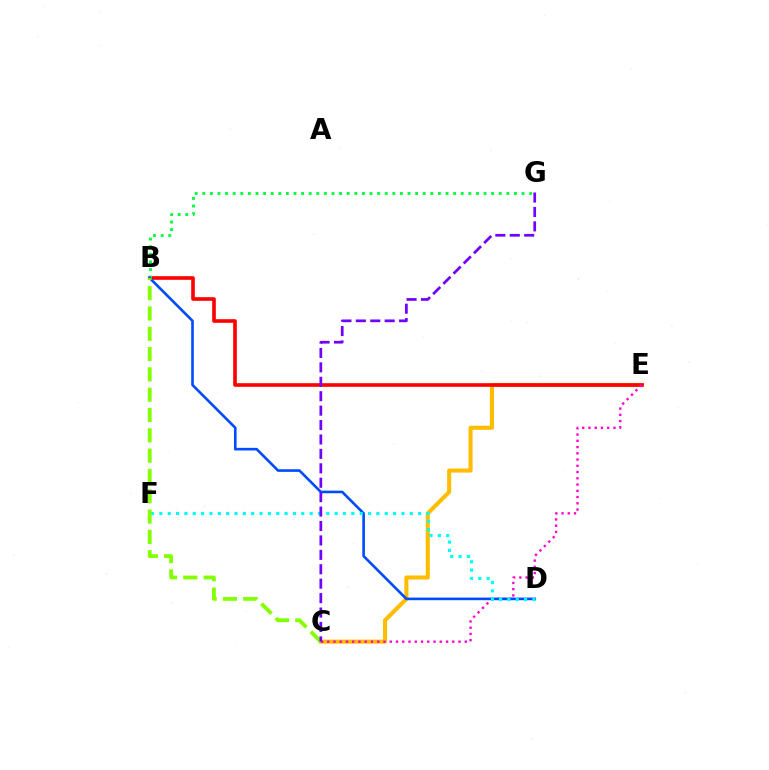{('C', 'E'): [{'color': '#ffbd00', 'line_style': 'solid', 'thickness': 2.95}, {'color': '#ff00cf', 'line_style': 'dotted', 'thickness': 1.7}], ('B', 'E'): [{'color': '#ff0000', 'line_style': 'solid', 'thickness': 2.61}], ('B', 'G'): [{'color': '#00ff39', 'line_style': 'dotted', 'thickness': 2.07}], ('B', 'D'): [{'color': '#004bff', 'line_style': 'solid', 'thickness': 1.89}], ('D', 'F'): [{'color': '#00fff6', 'line_style': 'dotted', 'thickness': 2.27}], ('B', 'C'): [{'color': '#84ff00', 'line_style': 'dashed', 'thickness': 2.76}], ('C', 'G'): [{'color': '#7200ff', 'line_style': 'dashed', 'thickness': 1.96}]}